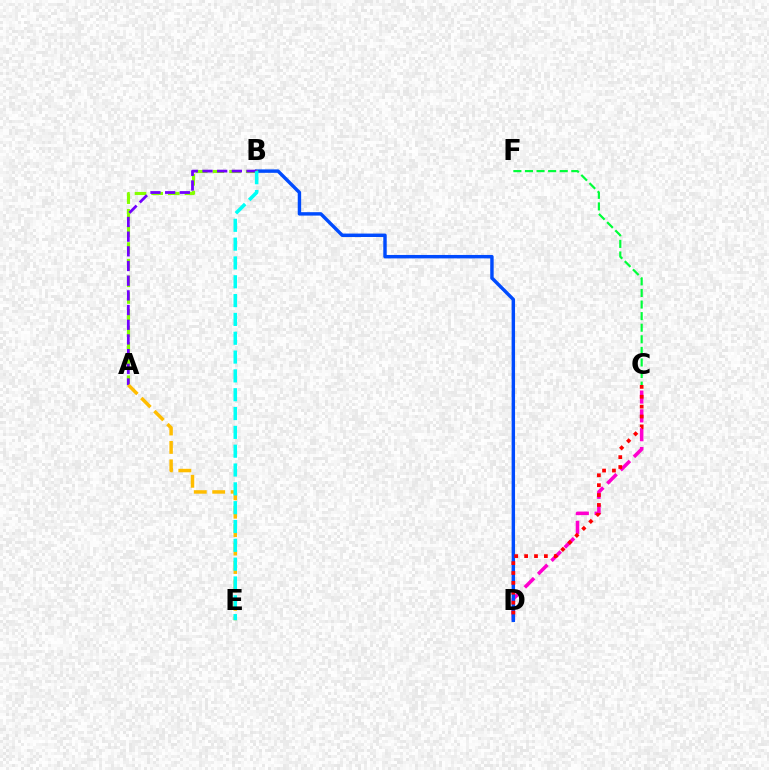{('C', 'D'): [{'color': '#ff00cf', 'line_style': 'dashed', 'thickness': 2.56}, {'color': '#ff0000', 'line_style': 'dotted', 'thickness': 2.69}], ('B', 'D'): [{'color': '#004bff', 'line_style': 'solid', 'thickness': 2.47}], ('A', 'B'): [{'color': '#84ff00', 'line_style': 'dashed', 'thickness': 2.26}, {'color': '#7200ff', 'line_style': 'dashed', 'thickness': 1.99}], ('C', 'F'): [{'color': '#00ff39', 'line_style': 'dashed', 'thickness': 1.57}], ('A', 'E'): [{'color': '#ffbd00', 'line_style': 'dashed', 'thickness': 2.5}], ('B', 'E'): [{'color': '#00fff6', 'line_style': 'dashed', 'thickness': 2.56}]}